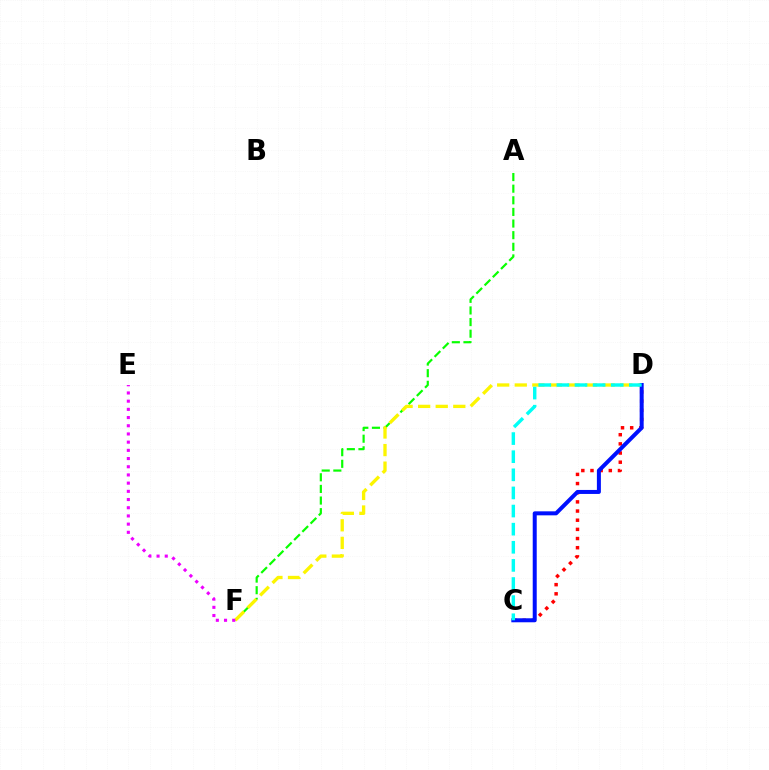{('A', 'F'): [{'color': '#08ff00', 'line_style': 'dashed', 'thickness': 1.58}], ('C', 'D'): [{'color': '#ff0000', 'line_style': 'dotted', 'thickness': 2.49}, {'color': '#0010ff', 'line_style': 'solid', 'thickness': 2.88}, {'color': '#00fff6', 'line_style': 'dashed', 'thickness': 2.46}], ('D', 'F'): [{'color': '#fcf500', 'line_style': 'dashed', 'thickness': 2.39}], ('E', 'F'): [{'color': '#ee00ff', 'line_style': 'dotted', 'thickness': 2.23}]}